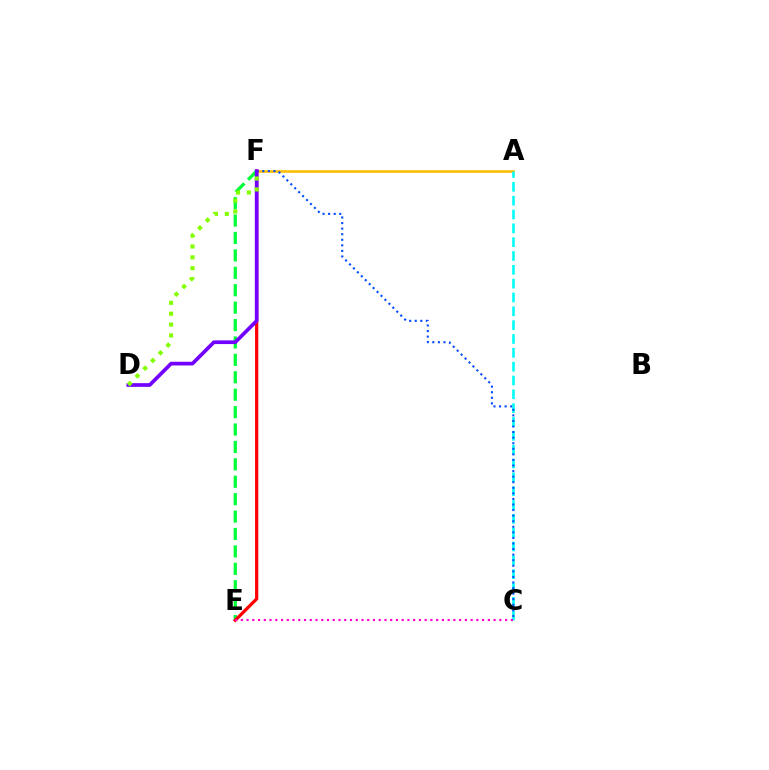{('A', 'F'): [{'color': '#ffbd00', 'line_style': 'solid', 'thickness': 1.88}], ('A', 'C'): [{'color': '#00fff6', 'line_style': 'dashed', 'thickness': 1.88}], ('E', 'F'): [{'color': '#00ff39', 'line_style': 'dashed', 'thickness': 2.37}, {'color': '#ff0000', 'line_style': 'solid', 'thickness': 2.33}], ('C', 'F'): [{'color': '#004bff', 'line_style': 'dotted', 'thickness': 1.51}], ('D', 'F'): [{'color': '#7200ff', 'line_style': 'solid', 'thickness': 2.66}, {'color': '#84ff00', 'line_style': 'dotted', 'thickness': 2.95}], ('C', 'E'): [{'color': '#ff00cf', 'line_style': 'dotted', 'thickness': 1.56}]}